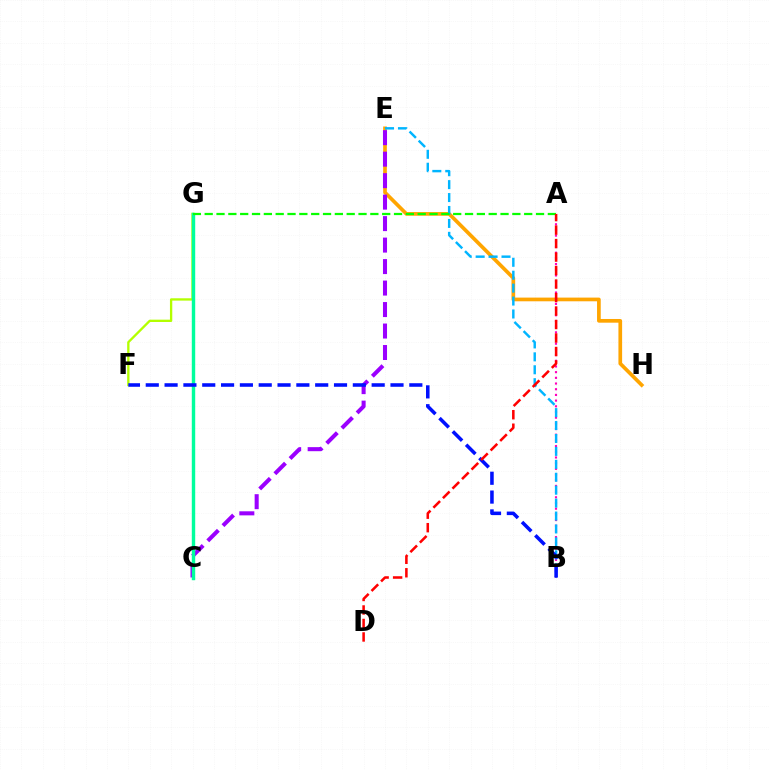{('F', 'G'): [{'color': '#b3ff00', 'line_style': 'solid', 'thickness': 1.68}], ('E', 'H'): [{'color': '#ffa500', 'line_style': 'solid', 'thickness': 2.66}], ('A', 'B'): [{'color': '#ff00bd', 'line_style': 'dotted', 'thickness': 1.55}], ('C', 'E'): [{'color': '#9b00ff', 'line_style': 'dashed', 'thickness': 2.92}], ('B', 'E'): [{'color': '#00b5ff', 'line_style': 'dashed', 'thickness': 1.76}], ('C', 'G'): [{'color': '#00ff9d', 'line_style': 'solid', 'thickness': 2.46}], ('A', 'G'): [{'color': '#08ff00', 'line_style': 'dashed', 'thickness': 1.61}], ('B', 'F'): [{'color': '#0010ff', 'line_style': 'dashed', 'thickness': 2.56}], ('A', 'D'): [{'color': '#ff0000', 'line_style': 'dashed', 'thickness': 1.83}]}